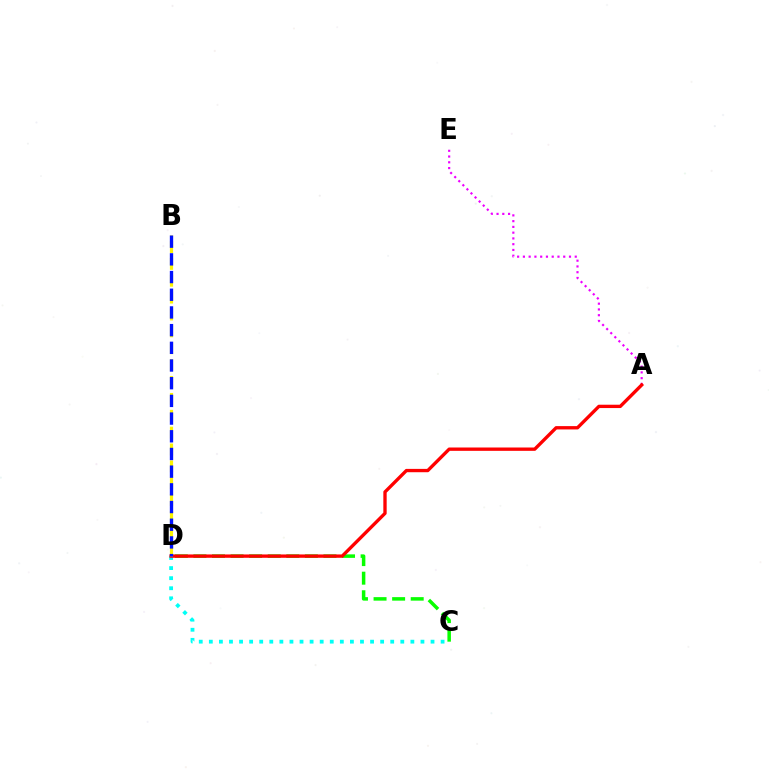{('C', 'D'): [{'color': '#08ff00', 'line_style': 'dashed', 'thickness': 2.52}, {'color': '#00fff6', 'line_style': 'dotted', 'thickness': 2.74}], ('A', 'E'): [{'color': '#ee00ff', 'line_style': 'dotted', 'thickness': 1.57}], ('A', 'D'): [{'color': '#ff0000', 'line_style': 'solid', 'thickness': 2.4}], ('B', 'D'): [{'color': '#fcf500', 'line_style': 'dashed', 'thickness': 2.29}, {'color': '#0010ff', 'line_style': 'dashed', 'thickness': 2.4}]}